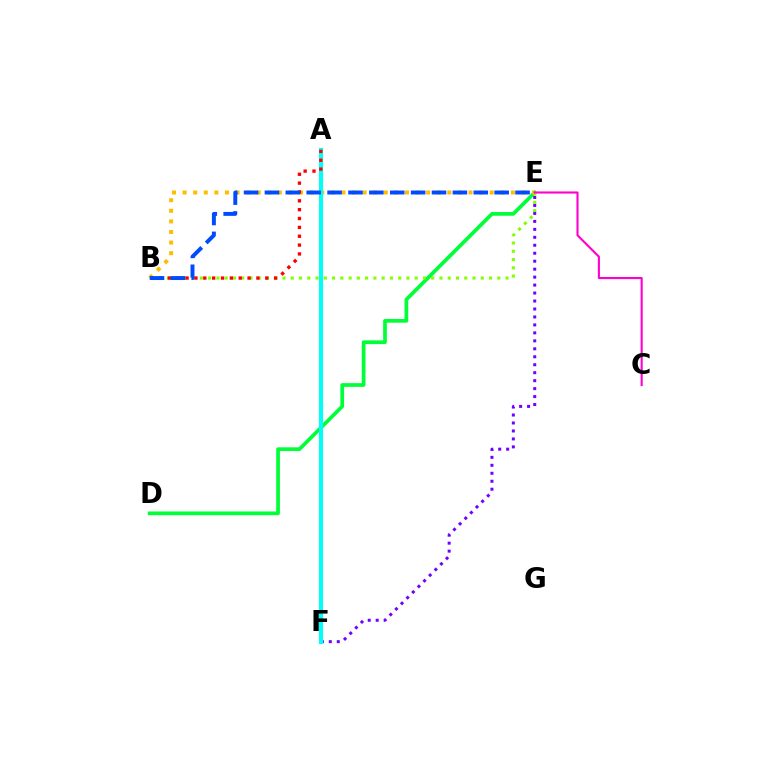{('D', 'E'): [{'color': '#00ff39', 'line_style': 'solid', 'thickness': 2.67}], ('B', 'E'): [{'color': '#84ff00', 'line_style': 'dotted', 'thickness': 2.24}, {'color': '#ffbd00', 'line_style': 'dotted', 'thickness': 2.88}, {'color': '#004bff', 'line_style': 'dashed', 'thickness': 2.84}], ('E', 'F'): [{'color': '#7200ff', 'line_style': 'dotted', 'thickness': 2.16}], ('A', 'F'): [{'color': '#00fff6', 'line_style': 'solid', 'thickness': 2.95}], ('A', 'B'): [{'color': '#ff0000', 'line_style': 'dotted', 'thickness': 2.41}], ('C', 'E'): [{'color': '#ff00cf', 'line_style': 'solid', 'thickness': 1.52}]}